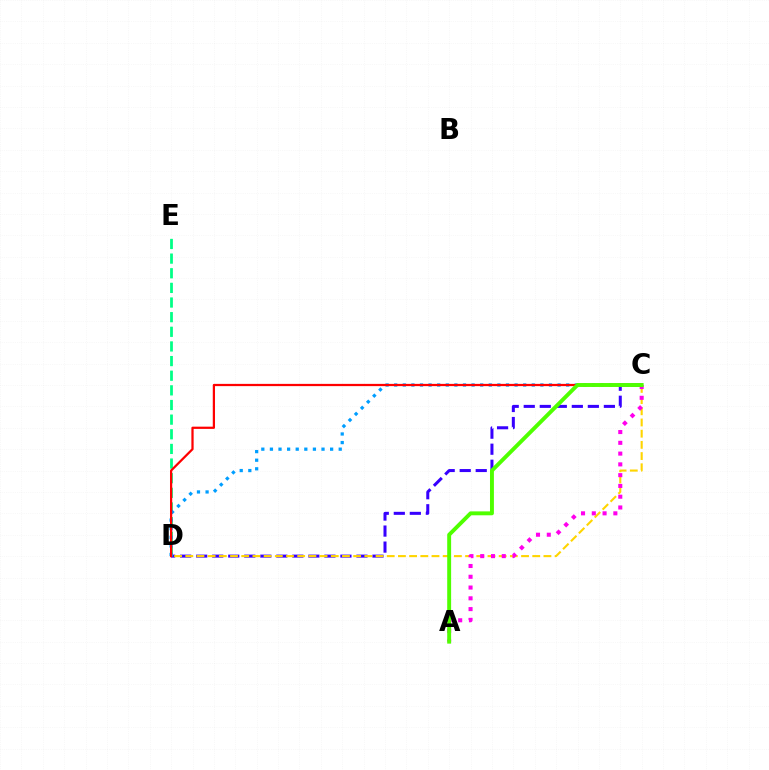{('C', 'D'): [{'color': '#3700ff', 'line_style': 'dashed', 'thickness': 2.18}, {'color': '#ffd500', 'line_style': 'dashed', 'thickness': 1.52}, {'color': '#009eff', 'line_style': 'dotted', 'thickness': 2.34}, {'color': '#ff0000', 'line_style': 'solid', 'thickness': 1.61}], ('D', 'E'): [{'color': '#00ff86', 'line_style': 'dashed', 'thickness': 1.99}], ('A', 'C'): [{'color': '#ff00ed', 'line_style': 'dotted', 'thickness': 2.93}, {'color': '#4fff00', 'line_style': 'solid', 'thickness': 2.82}]}